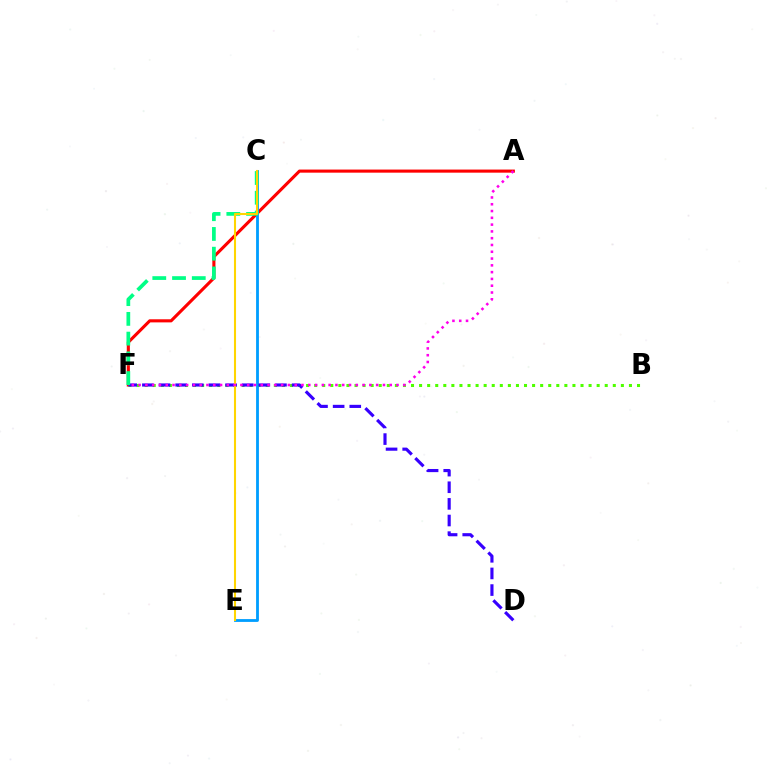{('A', 'F'): [{'color': '#ff0000', 'line_style': 'solid', 'thickness': 2.23}, {'color': '#ff00ed', 'line_style': 'dotted', 'thickness': 1.84}], ('B', 'F'): [{'color': '#4fff00', 'line_style': 'dotted', 'thickness': 2.19}], ('C', 'E'): [{'color': '#009eff', 'line_style': 'solid', 'thickness': 2.03}, {'color': '#ffd500', 'line_style': 'solid', 'thickness': 1.5}], ('D', 'F'): [{'color': '#3700ff', 'line_style': 'dashed', 'thickness': 2.26}], ('C', 'F'): [{'color': '#00ff86', 'line_style': 'dashed', 'thickness': 2.68}]}